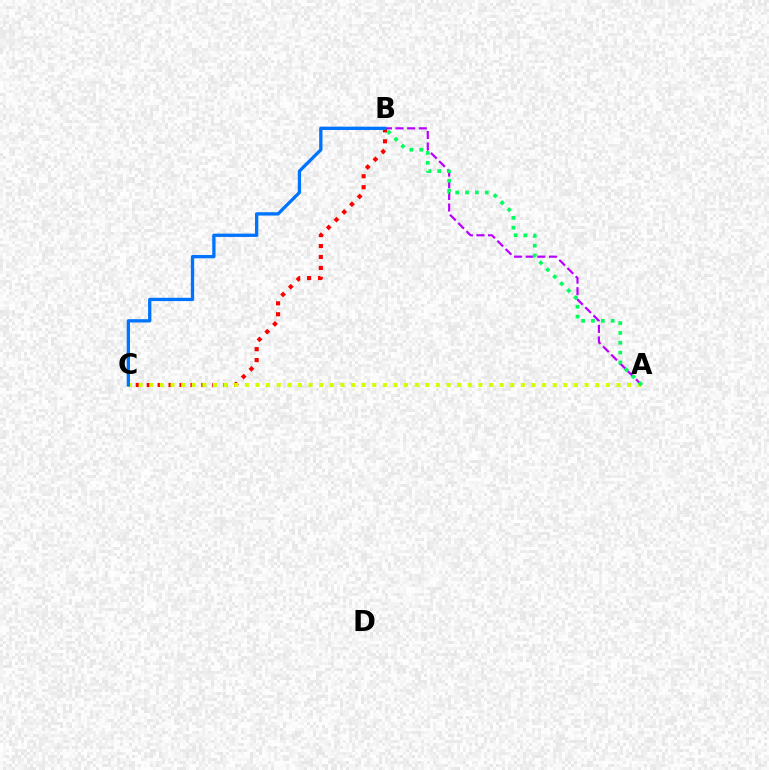{('A', 'B'): [{'color': '#b900ff', 'line_style': 'dashed', 'thickness': 1.58}, {'color': '#00ff5c', 'line_style': 'dotted', 'thickness': 2.68}], ('B', 'C'): [{'color': '#ff0000', 'line_style': 'dotted', 'thickness': 2.97}, {'color': '#0074ff', 'line_style': 'solid', 'thickness': 2.38}], ('A', 'C'): [{'color': '#d1ff00', 'line_style': 'dotted', 'thickness': 2.89}]}